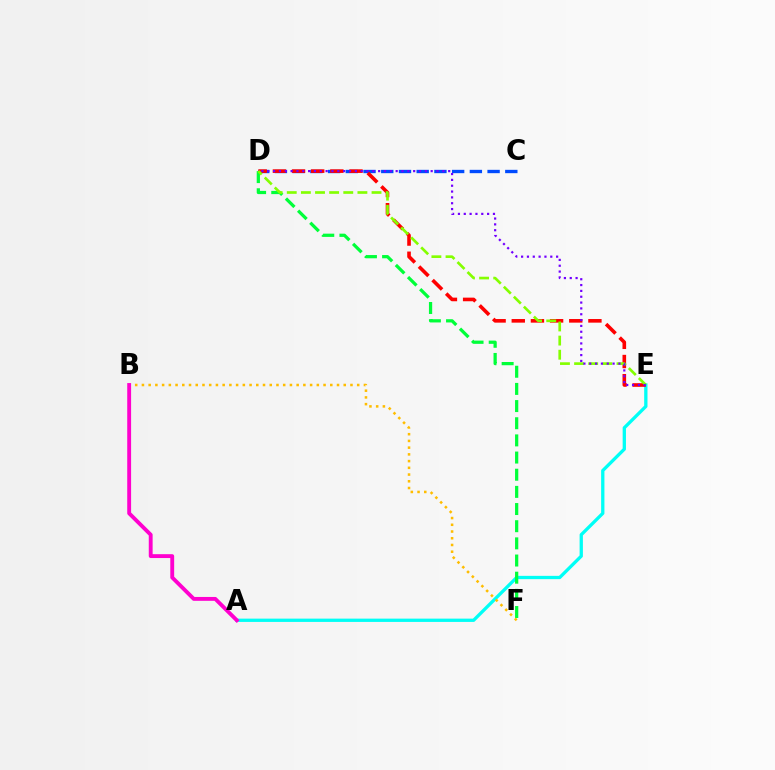{('A', 'E'): [{'color': '#00fff6', 'line_style': 'solid', 'thickness': 2.38}], ('C', 'D'): [{'color': '#004bff', 'line_style': 'dashed', 'thickness': 2.41}], ('D', 'E'): [{'color': '#ff0000', 'line_style': 'dashed', 'thickness': 2.6}, {'color': '#84ff00', 'line_style': 'dashed', 'thickness': 1.92}, {'color': '#7200ff', 'line_style': 'dotted', 'thickness': 1.59}], ('D', 'F'): [{'color': '#00ff39', 'line_style': 'dashed', 'thickness': 2.33}], ('B', 'F'): [{'color': '#ffbd00', 'line_style': 'dotted', 'thickness': 1.83}], ('A', 'B'): [{'color': '#ff00cf', 'line_style': 'solid', 'thickness': 2.78}]}